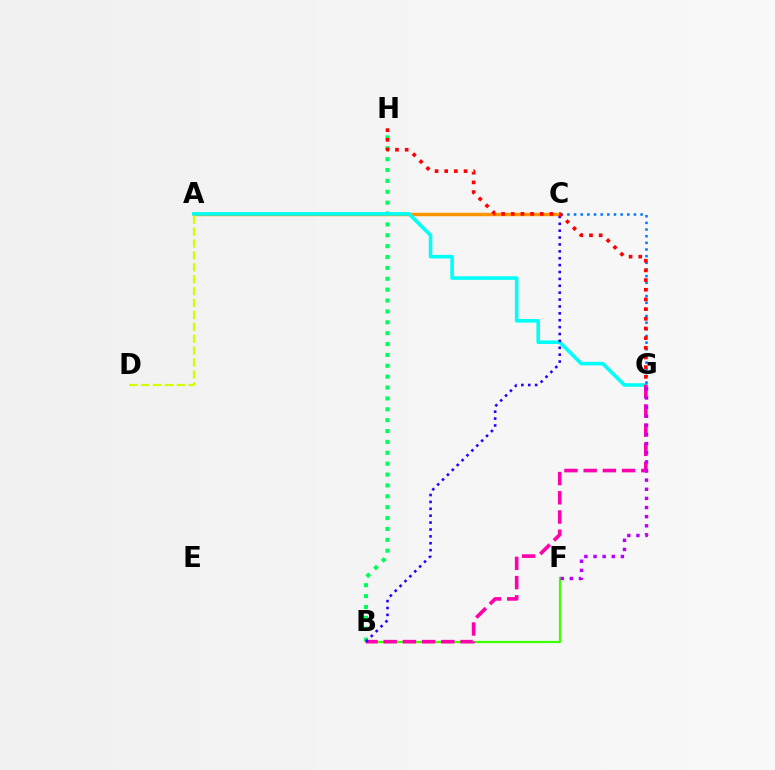{('B', 'H'): [{'color': '#00ff5c', 'line_style': 'dotted', 'thickness': 2.96}], ('A', 'C'): [{'color': '#ff9400', 'line_style': 'solid', 'thickness': 2.46}], ('B', 'F'): [{'color': '#3dff00', 'line_style': 'solid', 'thickness': 1.6}], ('A', 'G'): [{'color': '#00fff6', 'line_style': 'solid', 'thickness': 2.58}], ('A', 'D'): [{'color': '#d1ff00', 'line_style': 'dashed', 'thickness': 1.62}], ('C', 'G'): [{'color': '#0074ff', 'line_style': 'dotted', 'thickness': 1.81}], ('B', 'G'): [{'color': '#ff00ac', 'line_style': 'dashed', 'thickness': 2.61}], ('F', 'G'): [{'color': '#b900ff', 'line_style': 'dotted', 'thickness': 2.48}], ('B', 'C'): [{'color': '#2500ff', 'line_style': 'dotted', 'thickness': 1.87}], ('G', 'H'): [{'color': '#ff0000', 'line_style': 'dotted', 'thickness': 2.63}]}